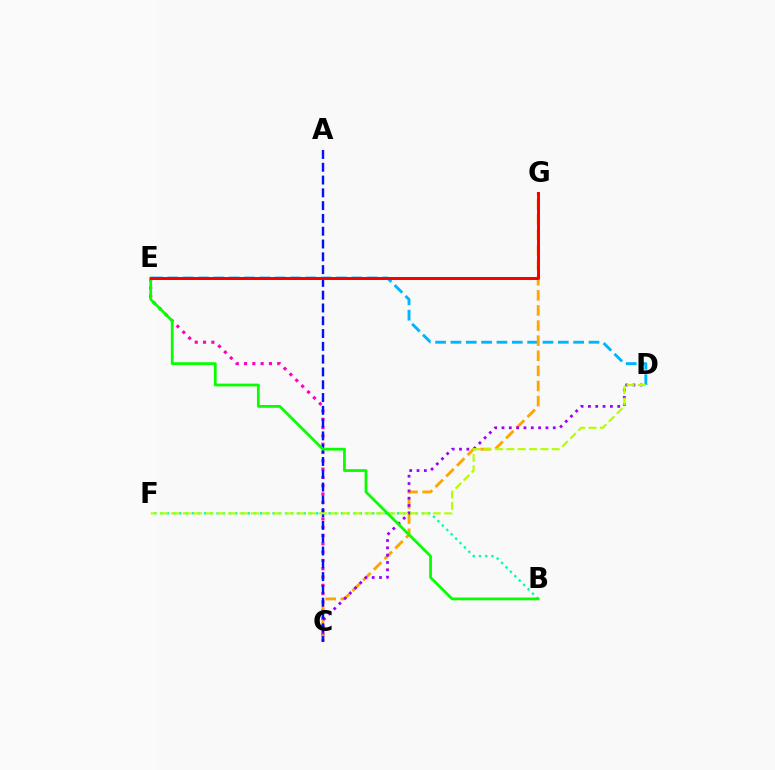{('D', 'E'): [{'color': '#00b5ff', 'line_style': 'dashed', 'thickness': 2.08}], ('B', 'F'): [{'color': '#00ff9d', 'line_style': 'dotted', 'thickness': 1.69}], ('C', 'E'): [{'color': '#ff00bd', 'line_style': 'dotted', 'thickness': 2.26}], ('C', 'G'): [{'color': '#ffa500', 'line_style': 'dashed', 'thickness': 2.05}], ('C', 'D'): [{'color': '#9b00ff', 'line_style': 'dotted', 'thickness': 1.99}], ('A', 'C'): [{'color': '#0010ff', 'line_style': 'dashed', 'thickness': 1.74}], ('D', 'F'): [{'color': '#b3ff00', 'line_style': 'dashed', 'thickness': 1.54}], ('B', 'E'): [{'color': '#08ff00', 'line_style': 'solid', 'thickness': 2.0}], ('E', 'G'): [{'color': '#ff0000', 'line_style': 'solid', 'thickness': 2.17}]}